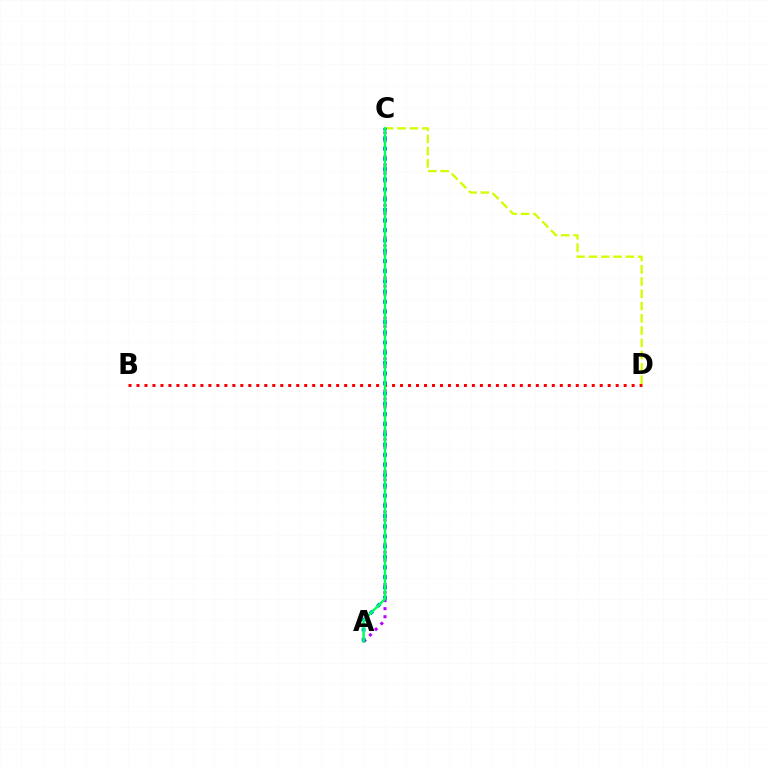{('C', 'D'): [{'color': '#d1ff00', 'line_style': 'dashed', 'thickness': 1.67}], ('A', 'C'): [{'color': '#b900ff', 'line_style': 'dotted', 'thickness': 2.19}, {'color': '#0074ff', 'line_style': 'dotted', 'thickness': 2.77}, {'color': '#00ff5c', 'line_style': 'solid', 'thickness': 1.77}], ('B', 'D'): [{'color': '#ff0000', 'line_style': 'dotted', 'thickness': 2.17}]}